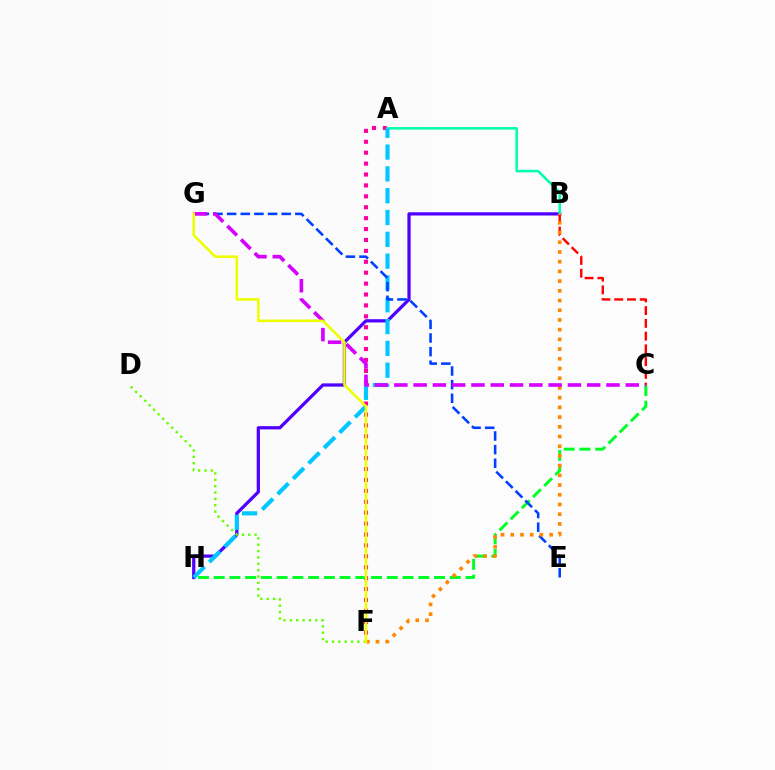{('B', 'H'): [{'color': '#4f00ff', 'line_style': 'solid', 'thickness': 2.34}], ('A', 'F'): [{'color': '#ff00a0', 'line_style': 'dotted', 'thickness': 2.96}], ('A', 'B'): [{'color': '#00ffaf', 'line_style': 'solid', 'thickness': 1.85}], ('A', 'H'): [{'color': '#00c7ff', 'line_style': 'dashed', 'thickness': 2.96}], ('C', 'H'): [{'color': '#00ff27', 'line_style': 'dashed', 'thickness': 2.14}], ('B', 'C'): [{'color': '#ff0000', 'line_style': 'dashed', 'thickness': 1.73}], ('E', 'G'): [{'color': '#003fff', 'line_style': 'dashed', 'thickness': 1.85}], ('D', 'F'): [{'color': '#66ff00', 'line_style': 'dotted', 'thickness': 1.73}], ('B', 'F'): [{'color': '#ff8800', 'line_style': 'dotted', 'thickness': 2.64}], ('C', 'G'): [{'color': '#d600ff', 'line_style': 'dashed', 'thickness': 2.62}], ('F', 'G'): [{'color': '#eeff00', 'line_style': 'solid', 'thickness': 1.86}]}